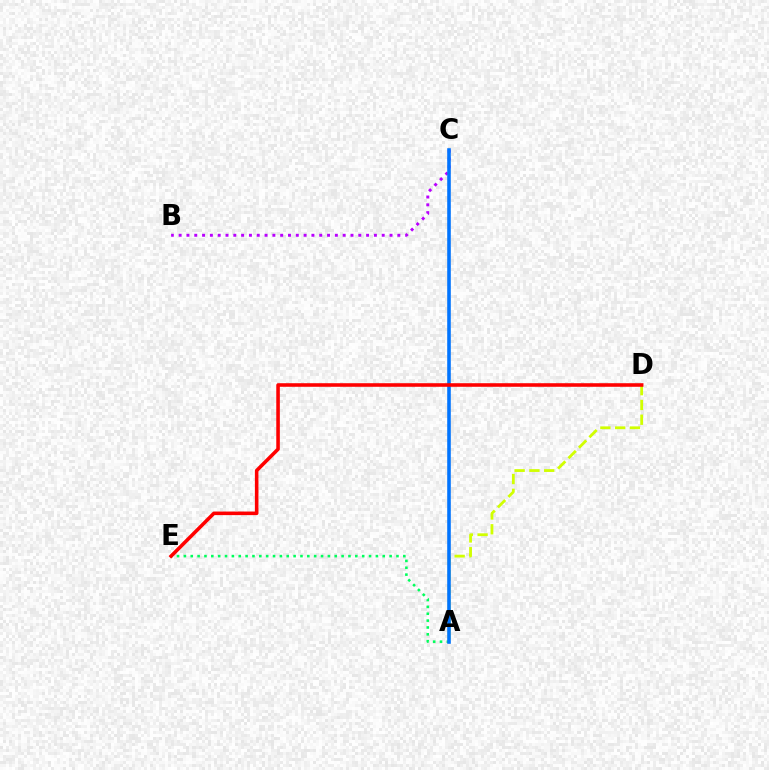{('B', 'C'): [{'color': '#b900ff', 'line_style': 'dotted', 'thickness': 2.12}], ('A', 'E'): [{'color': '#00ff5c', 'line_style': 'dotted', 'thickness': 1.86}], ('A', 'D'): [{'color': '#d1ff00', 'line_style': 'dashed', 'thickness': 2.01}], ('A', 'C'): [{'color': '#0074ff', 'line_style': 'solid', 'thickness': 2.57}], ('D', 'E'): [{'color': '#ff0000', 'line_style': 'solid', 'thickness': 2.57}]}